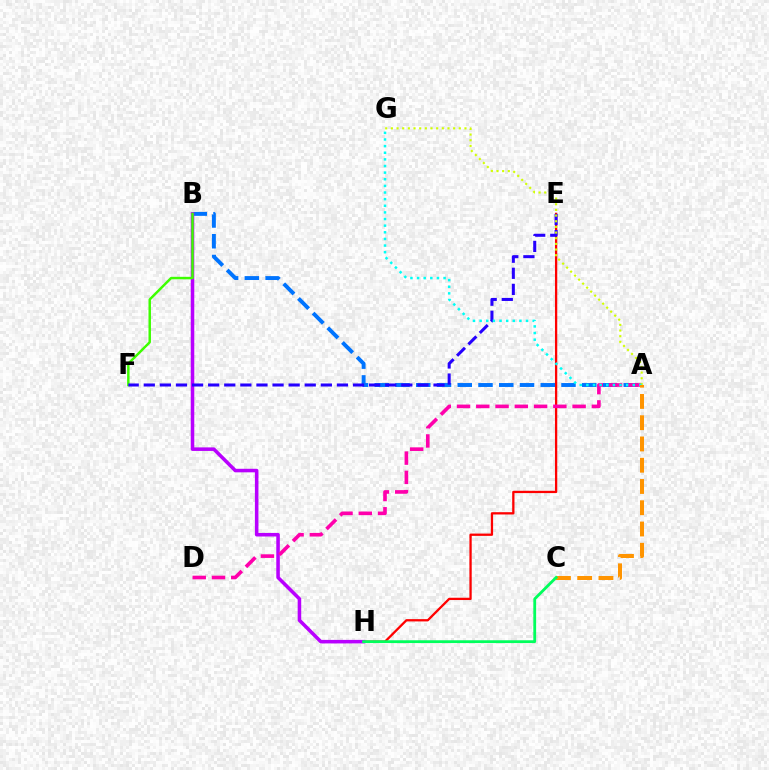{('A', 'B'): [{'color': '#0074ff', 'line_style': 'dashed', 'thickness': 2.82}], ('E', 'H'): [{'color': '#ff0000', 'line_style': 'solid', 'thickness': 1.65}], ('B', 'H'): [{'color': '#b900ff', 'line_style': 'solid', 'thickness': 2.55}], ('A', 'D'): [{'color': '#ff00ac', 'line_style': 'dashed', 'thickness': 2.62}], ('B', 'F'): [{'color': '#3dff00', 'line_style': 'solid', 'thickness': 1.78}], ('E', 'F'): [{'color': '#2500ff', 'line_style': 'dashed', 'thickness': 2.19}], ('A', 'G'): [{'color': '#d1ff00', 'line_style': 'dotted', 'thickness': 1.54}, {'color': '#00fff6', 'line_style': 'dotted', 'thickness': 1.8}], ('A', 'C'): [{'color': '#ff9400', 'line_style': 'dashed', 'thickness': 2.89}], ('C', 'H'): [{'color': '#00ff5c', 'line_style': 'solid', 'thickness': 2.02}]}